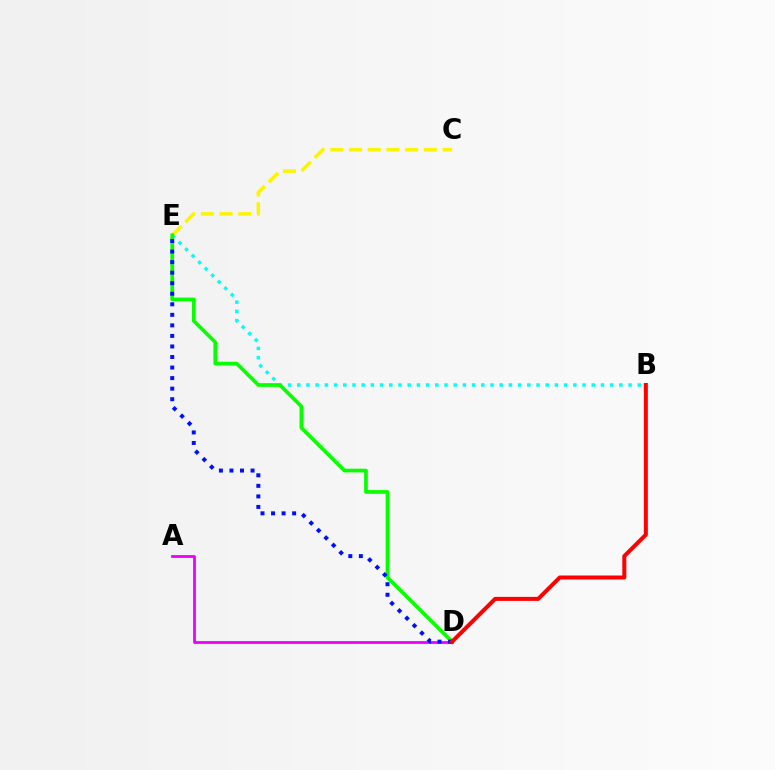{('C', 'E'): [{'color': '#fcf500', 'line_style': 'dashed', 'thickness': 2.54}], ('A', 'D'): [{'color': '#ee00ff', 'line_style': 'solid', 'thickness': 2.02}], ('B', 'E'): [{'color': '#00fff6', 'line_style': 'dotted', 'thickness': 2.5}], ('D', 'E'): [{'color': '#08ff00', 'line_style': 'solid', 'thickness': 2.66}, {'color': '#0010ff', 'line_style': 'dotted', 'thickness': 2.87}], ('B', 'D'): [{'color': '#ff0000', 'line_style': 'solid', 'thickness': 2.89}]}